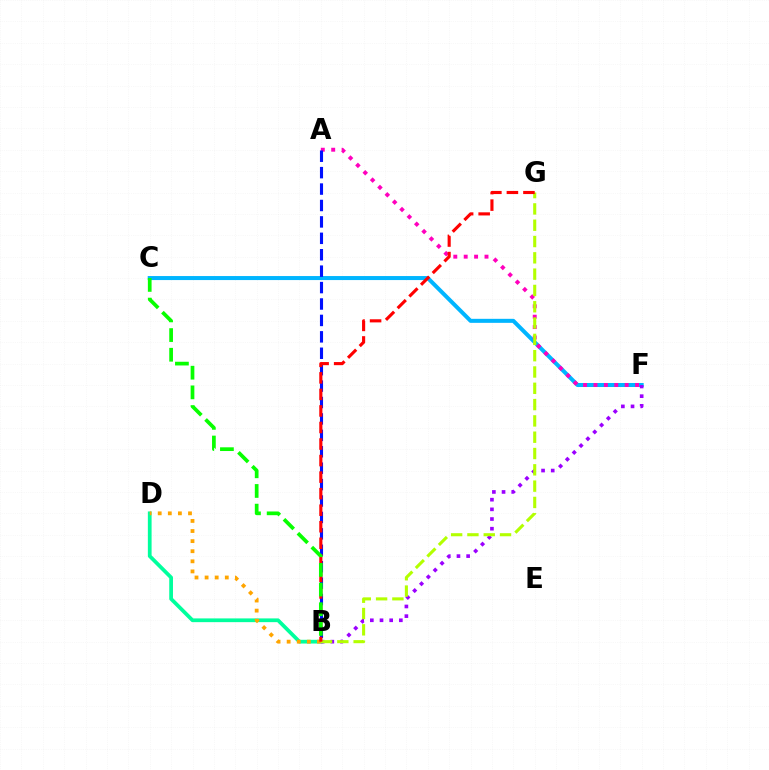{('C', 'F'): [{'color': '#00b5ff', 'line_style': 'solid', 'thickness': 2.89}], ('A', 'F'): [{'color': '#ff00bd', 'line_style': 'dotted', 'thickness': 2.83}], ('B', 'D'): [{'color': '#00ff9d', 'line_style': 'solid', 'thickness': 2.69}, {'color': '#ffa500', 'line_style': 'dotted', 'thickness': 2.74}], ('A', 'B'): [{'color': '#0010ff', 'line_style': 'dashed', 'thickness': 2.23}], ('B', 'F'): [{'color': '#9b00ff', 'line_style': 'dotted', 'thickness': 2.63}], ('B', 'G'): [{'color': '#b3ff00', 'line_style': 'dashed', 'thickness': 2.22}, {'color': '#ff0000', 'line_style': 'dashed', 'thickness': 2.25}], ('B', 'C'): [{'color': '#08ff00', 'line_style': 'dashed', 'thickness': 2.67}]}